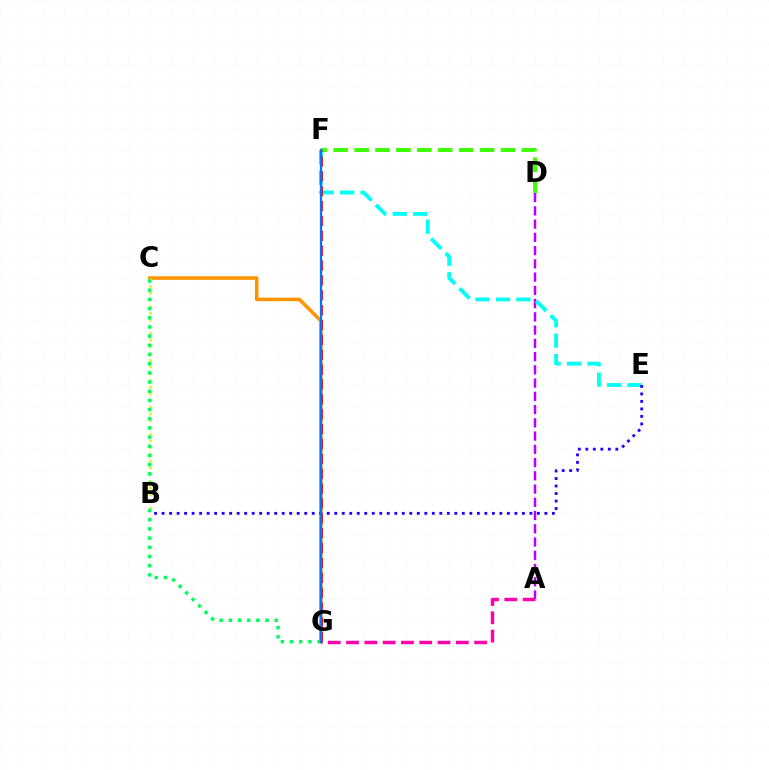{('D', 'F'): [{'color': '#3dff00', 'line_style': 'dashed', 'thickness': 2.84}], ('C', 'G'): [{'color': '#ff9400', 'line_style': 'solid', 'thickness': 2.56}, {'color': '#00ff5c', 'line_style': 'dotted', 'thickness': 2.49}], ('B', 'C'): [{'color': '#d1ff00', 'line_style': 'dotted', 'thickness': 1.82}], ('A', 'D'): [{'color': '#b900ff', 'line_style': 'dashed', 'thickness': 1.8}], ('E', 'F'): [{'color': '#00fff6', 'line_style': 'dashed', 'thickness': 2.78}], ('F', 'G'): [{'color': '#ff0000', 'line_style': 'dashed', 'thickness': 2.02}, {'color': '#0074ff', 'line_style': 'solid', 'thickness': 1.61}], ('A', 'G'): [{'color': '#ff00ac', 'line_style': 'dashed', 'thickness': 2.49}], ('B', 'E'): [{'color': '#2500ff', 'line_style': 'dotted', 'thickness': 2.04}]}